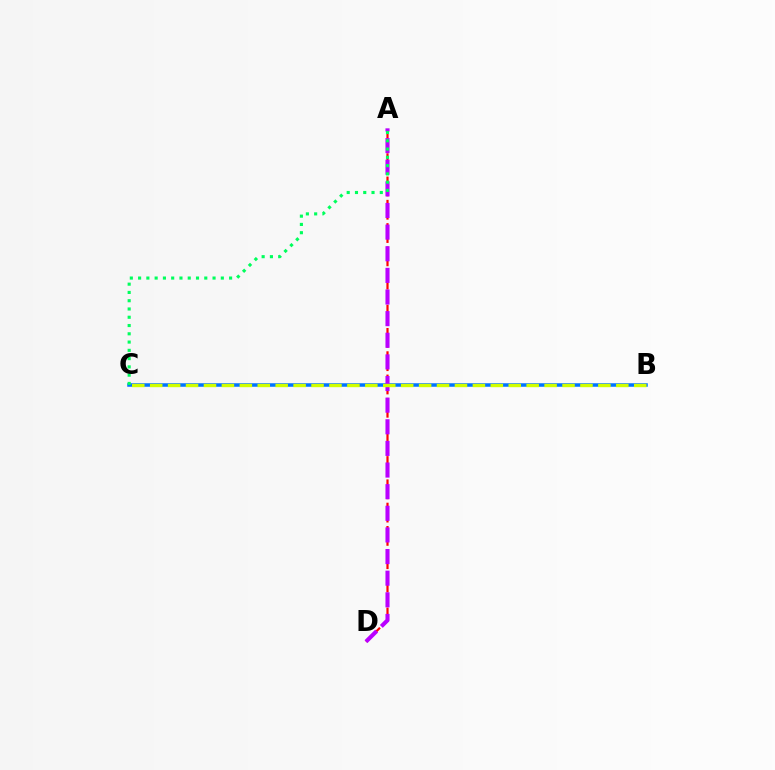{('B', 'C'): [{'color': '#0074ff', 'line_style': 'solid', 'thickness': 2.53}, {'color': '#d1ff00', 'line_style': 'dashed', 'thickness': 2.44}], ('A', 'D'): [{'color': '#ff0000', 'line_style': 'dashed', 'thickness': 1.58}, {'color': '#b900ff', 'line_style': 'dashed', 'thickness': 2.94}], ('A', 'C'): [{'color': '#00ff5c', 'line_style': 'dotted', 'thickness': 2.25}]}